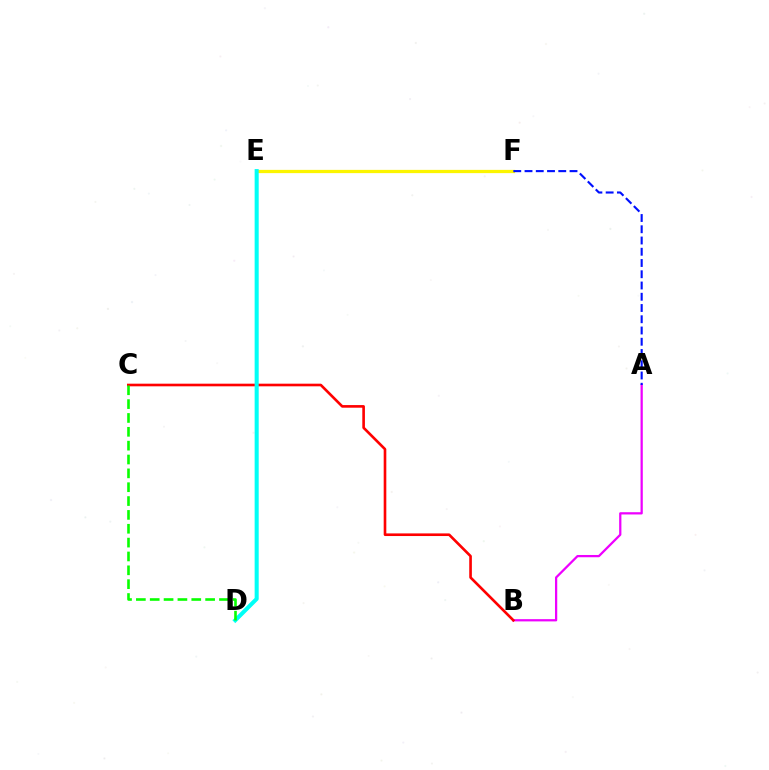{('A', 'B'): [{'color': '#ee00ff', 'line_style': 'solid', 'thickness': 1.62}], ('B', 'C'): [{'color': '#ff0000', 'line_style': 'solid', 'thickness': 1.89}], ('E', 'F'): [{'color': '#fcf500', 'line_style': 'solid', 'thickness': 2.34}], ('D', 'E'): [{'color': '#00fff6', 'line_style': 'solid', 'thickness': 2.92}], ('A', 'F'): [{'color': '#0010ff', 'line_style': 'dashed', 'thickness': 1.53}], ('C', 'D'): [{'color': '#08ff00', 'line_style': 'dashed', 'thickness': 1.88}]}